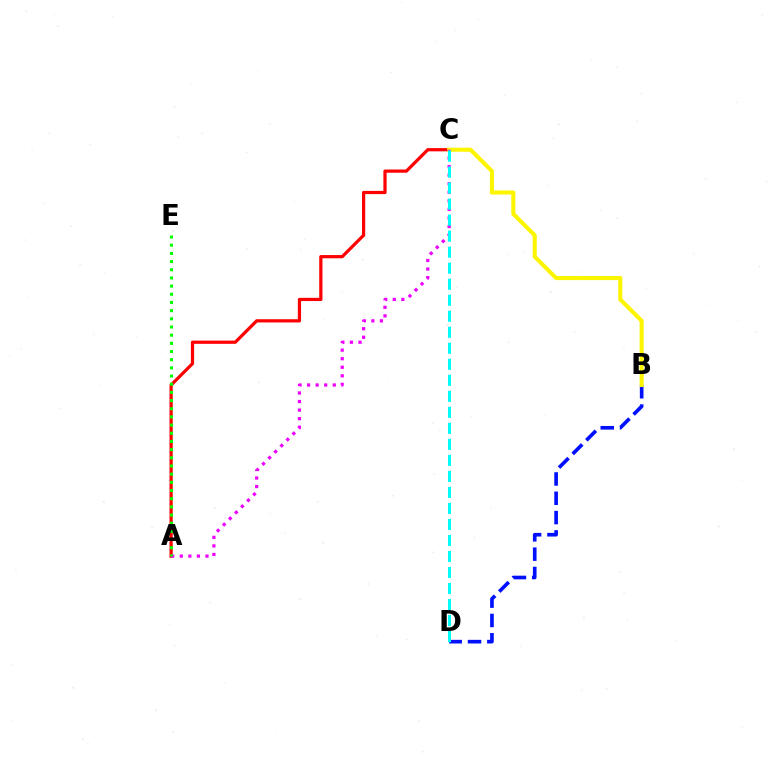{('A', 'C'): [{'color': '#ff0000', 'line_style': 'solid', 'thickness': 2.32}, {'color': '#ee00ff', 'line_style': 'dotted', 'thickness': 2.33}], ('B', 'D'): [{'color': '#0010ff', 'line_style': 'dashed', 'thickness': 2.62}], ('B', 'C'): [{'color': '#fcf500', 'line_style': 'solid', 'thickness': 2.94}], ('C', 'D'): [{'color': '#00fff6', 'line_style': 'dashed', 'thickness': 2.18}], ('A', 'E'): [{'color': '#08ff00', 'line_style': 'dotted', 'thickness': 2.22}]}